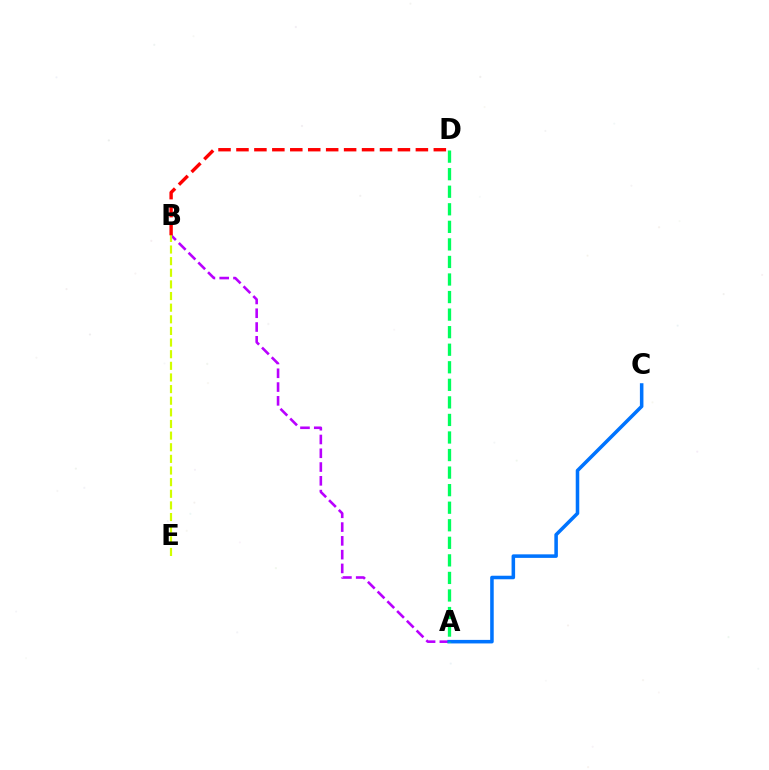{('A', 'B'): [{'color': '#b900ff', 'line_style': 'dashed', 'thickness': 1.87}], ('A', 'C'): [{'color': '#0074ff', 'line_style': 'solid', 'thickness': 2.55}], ('A', 'D'): [{'color': '#00ff5c', 'line_style': 'dashed', 'thickness': 2.38}], ('B', 'E'): [{'color': '#d1ff00', 'line_style': 'dashed', 'thickness': 1.58}], ('B', 'D'): [{'color': '#ff0000', 'line_style': 'dashed', 'thickness': 2.44}]}